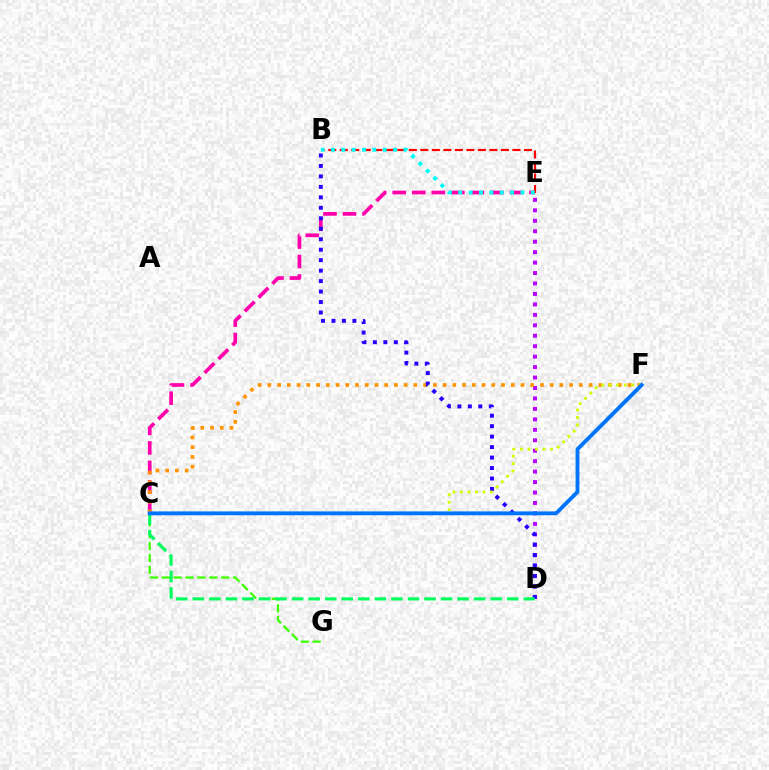{('C', 'E'): [{'color': '#ff00ac', 'line_style': 'dashed', 'thickness': 2.65}], ('D', 'E'): [{'color': '#b900ff', 'line_style': 'dotted', 'thickness': 2.84}], ('B', 'E'): [{'color': '#ff0000', 'line_style': 'dashed', 'thickness': 1.56}, {'color': '#00fff6', 'line_style': 'dotted', 'thickness': 2.81}], ('C', 'G'): [{'color': '#3dff00', 'line_style': 'dashed', 'thickness': 1.61}], ('C', 'F'): [{'color': '#ff9400', 'line_style': 'dotted', 'thickness': 2.64}, {'color': '#d1ff00', 'line_style': 'dotted', 'thickness': 2.04}, {'color': '#0074ff', 'line_style': 'solid', 'thickness': 2.77}], ('B', 'D'): [{'color': '#2500ff', 'line_style': 'dotted', 'thickness': 2.84}], ('C', 'D'): [{'color': '#00ff5c', 'line_style': 'dashed', 'thickness': 2.25}]}